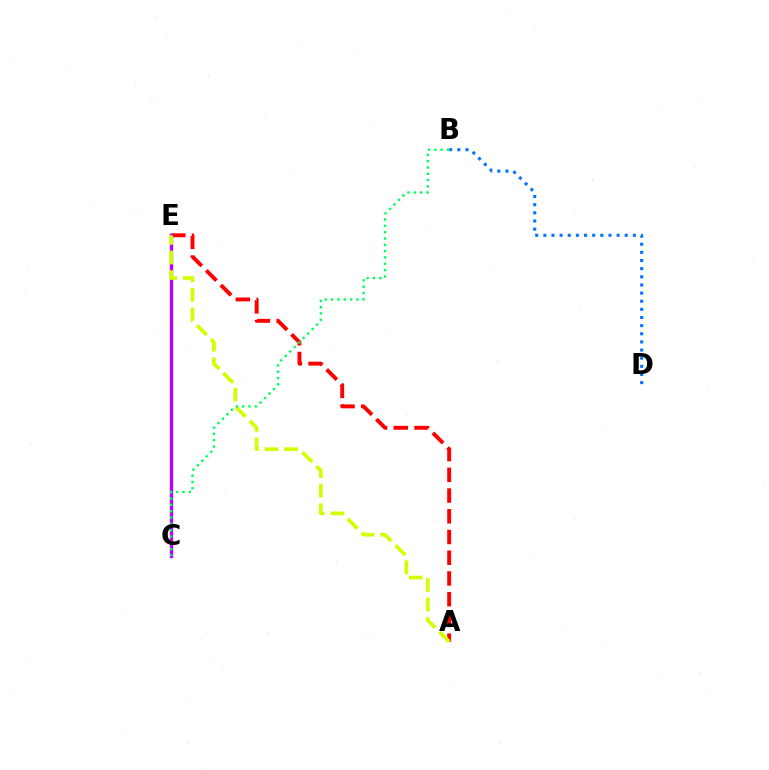{('A', 'E'): [{'color': '#ff0000', 'line_style': 'dashed', 'thickness': 2.82}, {'color': '#d1ff00', 'line_style': 'dashed', 'thickness': 2.66}], ('C', 'E'): [{'color': '#b900ff', 'line_style': 'solid', 'thickness': 2.4}], ('B', 'D'): [{'color': '#0074ff', 'line_style': 'dotted', 'thickness': 2.21}], ('B', 'C'): [{'color': '#00ff5c', 'line_style': 'dotted', 'thickness': 1.72}]}